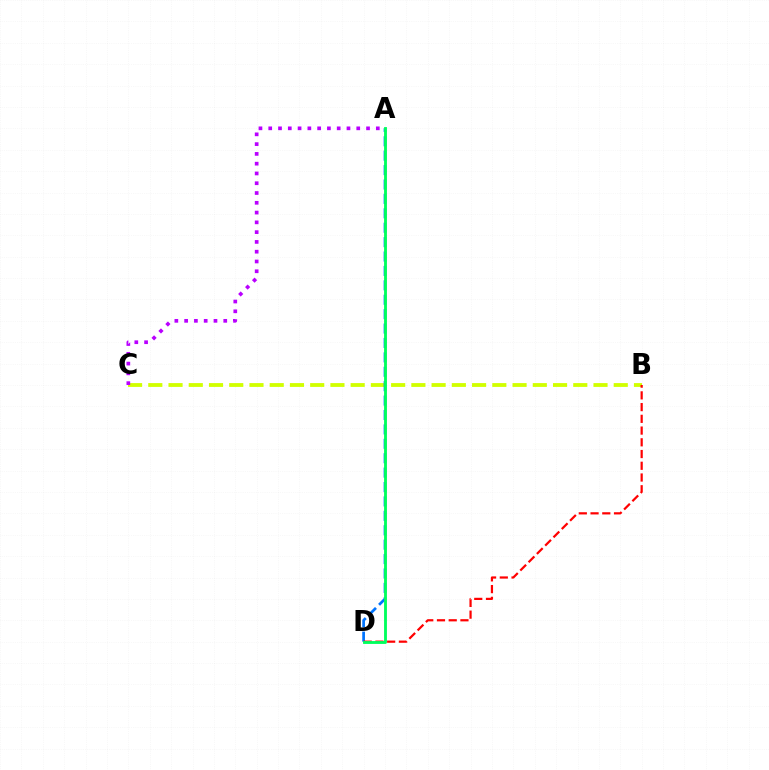{('B', 'C'): [{'color': '#d1ff00', 'line_style': 'dashed', 'thickness': 2.75}], ('A', 'C'): [{'color': '#b900ff', 'line_style': 'dotted', 'thickness': 2.66}], ('A', 'D'): [{'color': '#0074ff', 'line_style': 'dashed', 'thickness': 1.96}, {'color': '#00ff5c', 'line_style': 'solid', 'thickness': 2.05}], ('B', 'D'): [{'color': '#ff0000', 'line_style': 'dashed', 'thickness': 1.59}]}